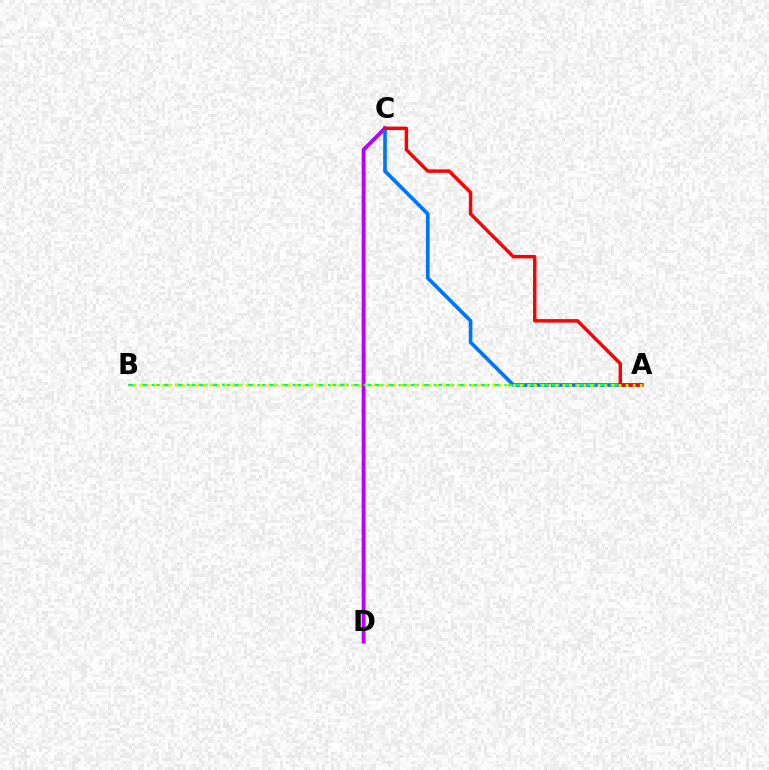{('C', 'D'): [{'color': '#b900ff', 'line_style': 'solid', 'thickness': 2.79}], ('A', 'C'): [{'color': '#0074ff', 'line_style': 'solid', 'thickness': 2.64}, {'color': '#ff0000', 'line_style': 'solid', 'thickness': 2.48}], ('A', 'B'): [{'color': '#00ff5c', 'line_style': 'dashed', 'thickness': 1.6}, {'color': '#d1ff00', 'line_style': 'dotted', 'thickness': 1.91}]}